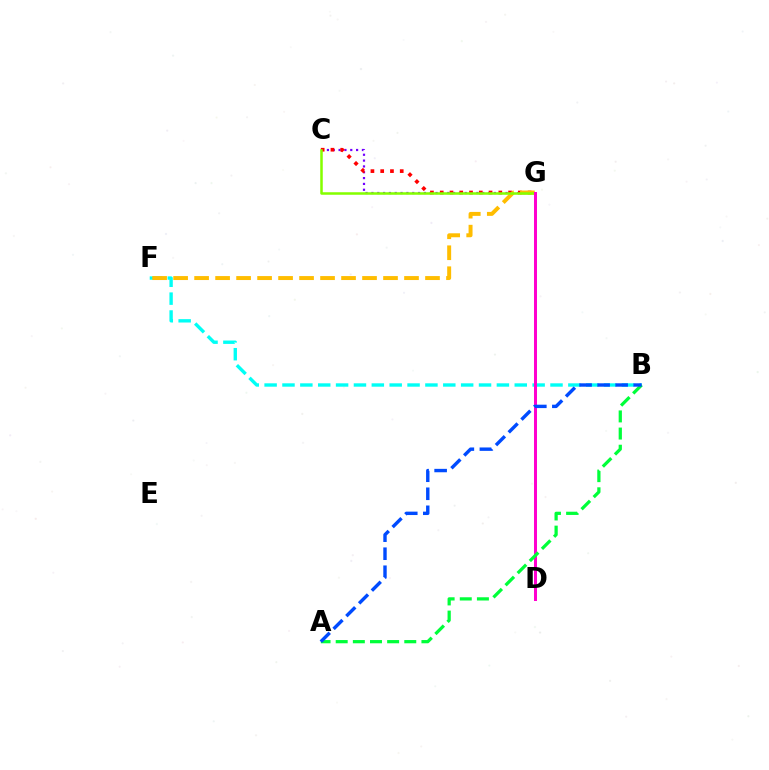{('C', 'G'): [{'color': '#7200ff', 'line_style': 'dotted', 'thickness': 1.58}, {'color': '#ff0000', 'line_style': 'dotted', 'thickness': 2.65}, {'color': '#84ff00', 'line_style': 'solid', 'thickness': 1.82}], ('B', 'F'): [{'color': '#00fff6', 'line_style': 'dashed', 'thickness': 2.43}], ('F', 'G'): [{'color': '#ffbd00', 'line_style': 'dashed', 'thickness': 2.85}], ('D', 'G'): [{'color': '#ff00cf', 'line_style': 'solid', 'thickness': 2.16}], ('A', 'B'): [{'color': '#00ff39', 'line_style': 'dashed', 'thickness': 2.33}, {'color': '#004bff', 'line_style': 'dashed', 'thickness': 2.45}]}